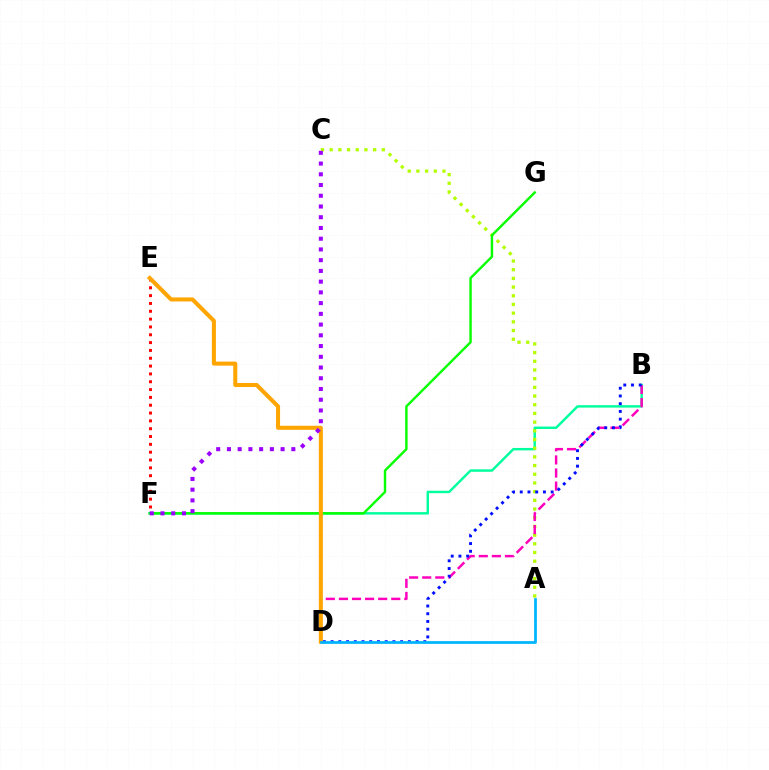{('E', 'F'): [{'color': '#ff0000', 'line_style': 'dotted', 'thickness': 2.13}], ('B', 'F'): [{'color': '#00ff9d', 'line_style': 'solid', 'thickness': 1.76}], ('A', 'C'): [{'color': '#b3ff00', 'line_style': 'dotted', 'thickness': 2.36}], ('B', 'D'): [{'color': '#ff00bd', 'line_style': 'dashed', 'thickness': 1.78}, {'color': '#0010ff', 'line_style': 'dotted', 'thickness': 2.1}], ('F', 'G'): [{'color': '#08ff00', 'line_style': 'solid', 'thickness': 1.74}], ('D', 'E'): [{'color': '#ffa500', 'line_style': 'solid', 'thickness': 2.91}], ('C', 'F'): [{'color': '#9b00ff', 'line_style': 'dotted', 'thickness': 2.92}], ('A', 'D'): [{'color': '#00b5ff', 'line_style': 'solid', 'thickness': 1.98}]}